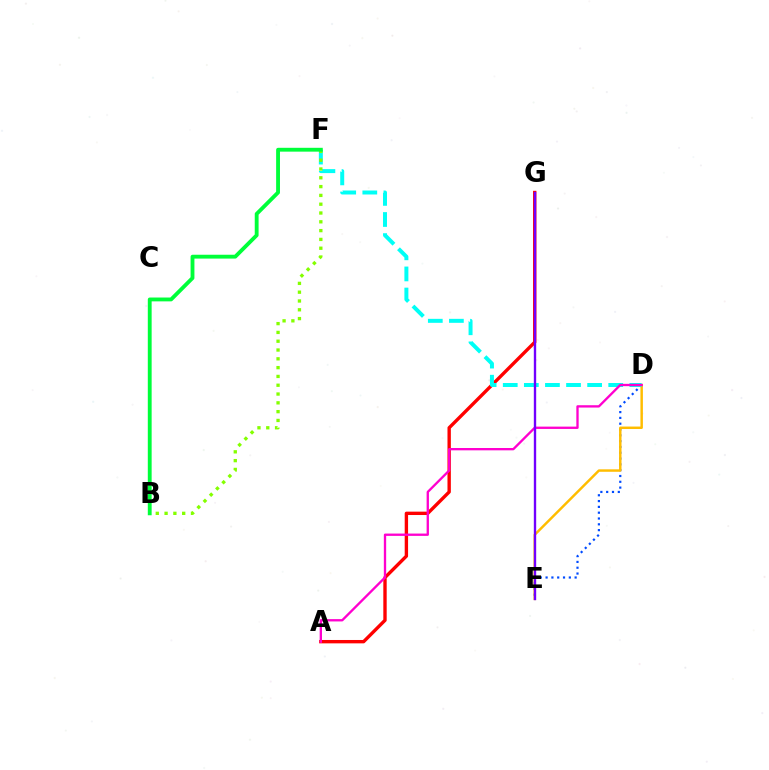{('D', 'E'): [{'color': '#004bff', 'line_style': 'dotted', 'thickness': 1.58}, {'color': '#ffbd00', 'line_style': 'solid', 'thickness': 1.77}], ('A', 'G'): [{'color': '#ff0000', 'line_style': 'solid', 'thickness': 2.43}], ('D', 'F'): [{'color': '#00fff6', 'line_style': 'dashed', 'thickness': 2.87}], ('A', 'D'): [{'color': '#ff00cf', 'line_style': 'solid', 'thickness': 1.68}], ('B', 'F'): [{'color': '#84ff00', 'line_style': 'dotted', 'thickness': 2.39}, {'color': '#00ff39', 'line_style': 'solid', 'thickness': 2.77}], ('E', 'G'): [{'color': '#7200ff', 'line_style': 'solid', 'thickness': 1.7}]}